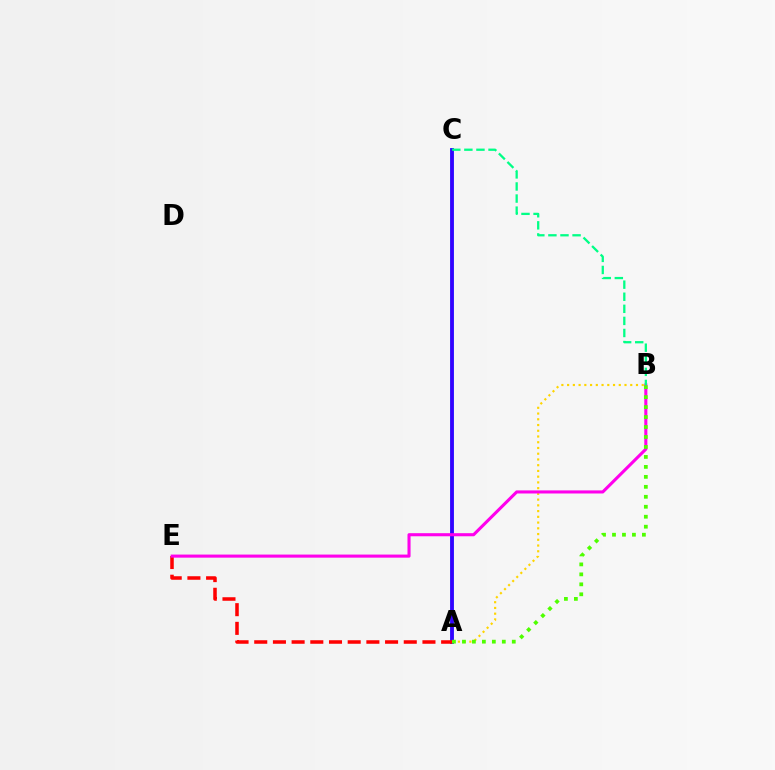{('A', 'C'): [{'color': '#009eff', 'line_style': 'solid', 'thickness': 2.67}, {'color': '#3700ff', 'line_style': 'solid', 'thickness': 2.63}], ('A', 'B'): [{'color': '#ffd500', 'line_style': 'dotted', 'thickness': 1.56}, {'color': '#4fff00', 'line_style': 'dotted', 'thickness': 2.71}], ('A', 'E'): [{'color': '#ff0000', 'line_style': 'dashed', 'thickness': 2.54}], ('B', 'E'): [{'color': '#ff00ed', 'line_style': 'solid', 'thickness': 2.22}], ('B', 'C'): [{'color': '#00ff86', 'line_style': 'dashed', 'thickness': 1.64}]}